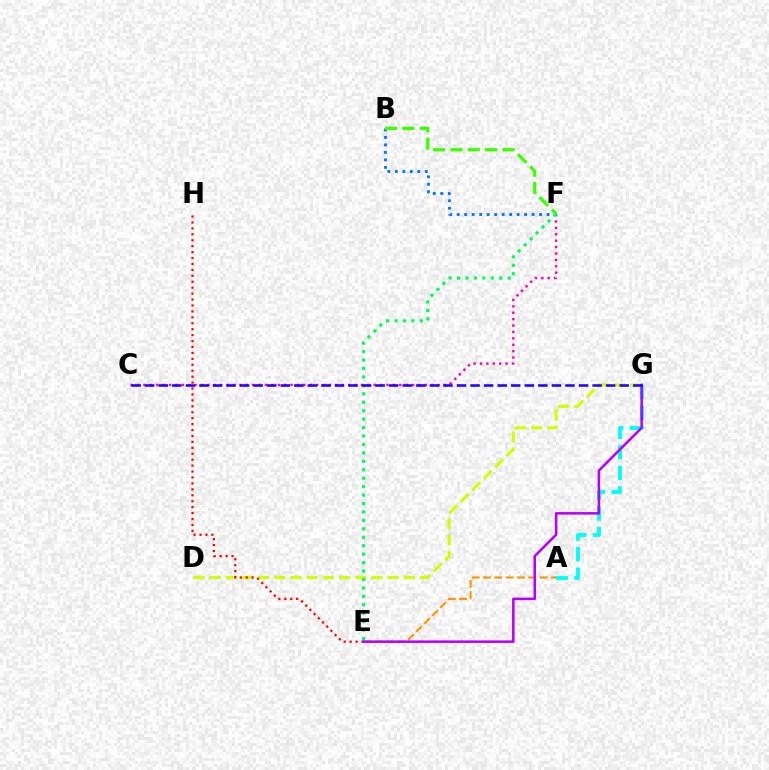{('C', 'F'): [{'color': '#ff00ac', 'line_style': 'dotted', 'thickness': 1.74}], ('D', 'G'): [{'color': '#d1ff00', 'line_style': 'dashed', 'thickness': 2.2}], ('B', 'F'): [{'color': '#0074ff', 'line_style': 'dotted', 'thickness': 2.03}, {'color': '#3dff00', 'line_style': 'dashed', 'thickness': 2.36}], ('E', 'F'): [{'color': '#00ff5c', 'line_style': 'dotted', 'thickness': 2.29}], ('E', 'H'): [{'color': '#ff0000', 'line_style': 'dotted', 'thickness': 1.61}], ('A', 'E'): [{'color': '#ff9400', 'line_style': 'dashed', 'thickness': 1.54}], ('A', 'G'): [{'color': '#00fff6', 'line_style': 'dashed', 'thickness': 2.79}], ('E', 'G'): [{'color': '#b900ff', 'line_style': 'solid', 'thickness': 1.83}], ('C', 'G'): [{'color': '#2500ff', 'line_style': 'dashed', 'thickness': 1.84}]}